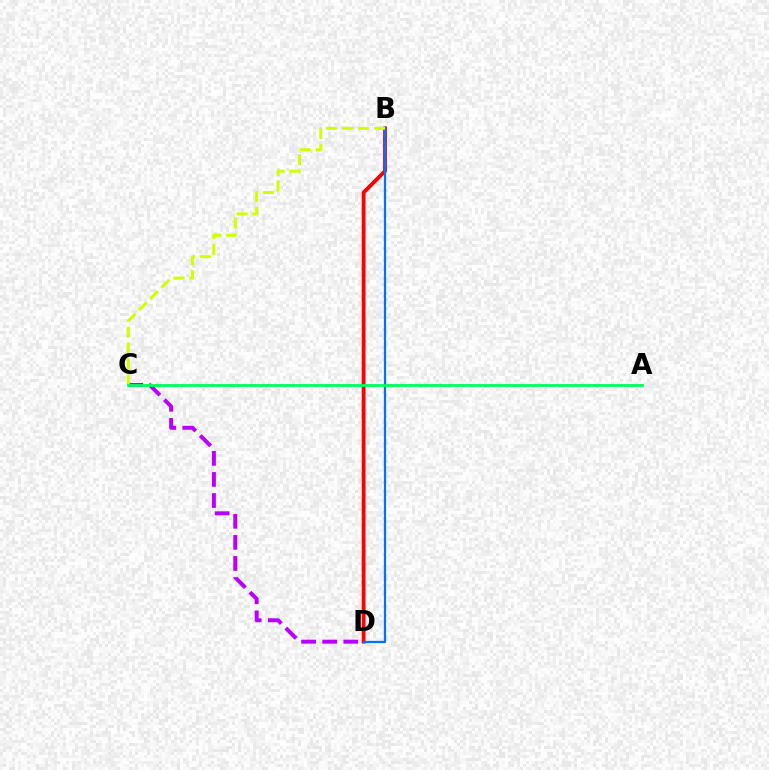{('C', 'D'): [{'color': '#b900ff', 'line_style': 'dashed', 'thickness': 2.86}], ('B', 'D'): [{'color': '#ff0000', 'line_style': 'solid', 'thickness': 2.76}, {'color': '#0074ff', 'line_style': 'solid', 'thickness': 1.63}], ('B', 'C'): [{'color': '#d1ff00', 'line_style': 'dashed', 'thickness': 2.16}], ('A', 'C'): [{'color': '#00ff5c', 'line_style': 'solid', 'thickness': 2.02}]}